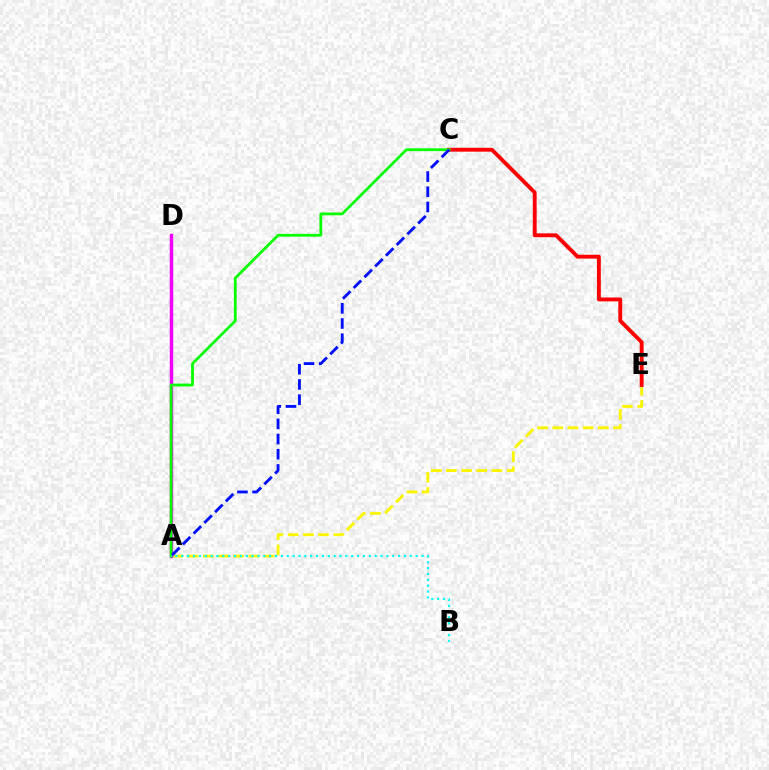{('A', 'E'): [{'color': '#fcf500', 'line_style': 'dashed', 'thickness': 2.06}], ('A', 'D'): [{'color': '#ee00ff', 'line_style': 'solid', 'thickness': 2.49}], ('C', 'E'): [{'color': '#ff0000', 'line_style': 'solid', 'thickness': 2.79}], ('A', 'C'): [{'color': '#08ff00', 'line_style': 'solid', 'thickness': 2.01}, {'color': '#0010ff', 'line_style': 'dashed', 'thickness': 2.06}], ('A', 'B'): [{'color': '#00fff6', 'line_style': 'dotted', 'thickness': 1.59}]}